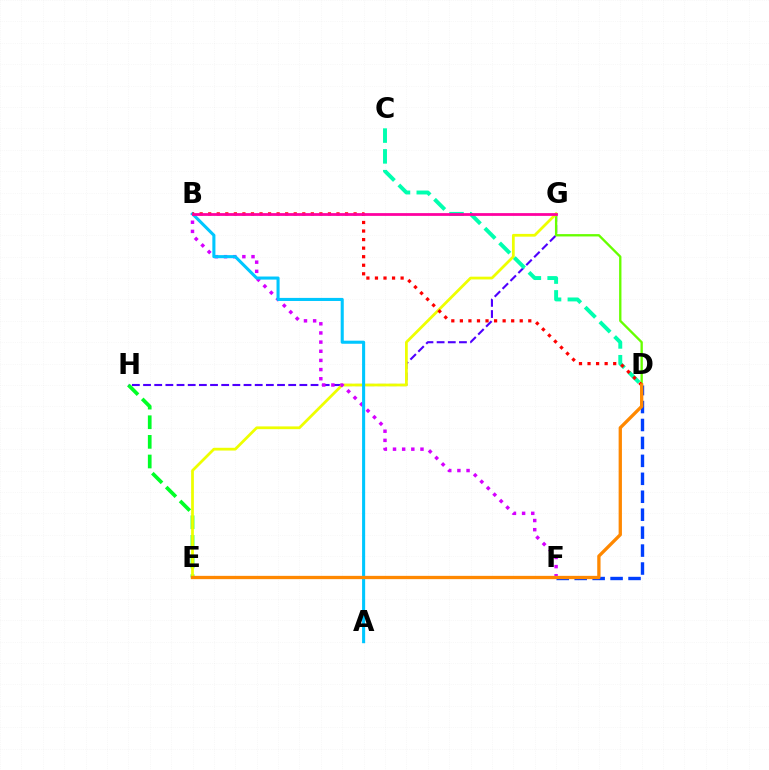{('E', 'H'): [{'color': '#00ff27', 'line_style': 'dashed', 'thickness': 2.67}], ('G', 'H'): [{'color': '#4f00ff', 'line_style': 'dashed', 'thickness': 1.52}], ('D', 'F'): [{'color': '#003fff', 'line_style': 'dashed', 'thickness': 2.44}], ('D', 'G'): [{'color': '#66ff00', 'line_style': 'solid', 'thickness': 1.69}], ('E', 'G'): [{'color': '#eeff00', 'line_style': 'solid', 'thickness': 1.99}], ('B', 'F'): [{'color': '#d600ff', 'line_style': 'dotted', 'thickness': 2.49}], ('C', 'D'): [{'color': '#00ffaf', 'line_style': 'dashed', 'thickness': 2.82}], ('A', 'B'): [{'color': '#00c7ff', 'line_style': 'solid', 'thickness': 2.21}], ('B', 'D'): [{'color': '#ff0000', 'line_style': 'dotted', 'thickness': 2.32}], ('B', 'G'): [{'color': '#ff00a0', 'line_style': 'solid', 'thickness': 1.99}], ('D', 'E'): [{'color': '#ff8800', 'line_style': 'solid', 'thickness': 2.37}]}